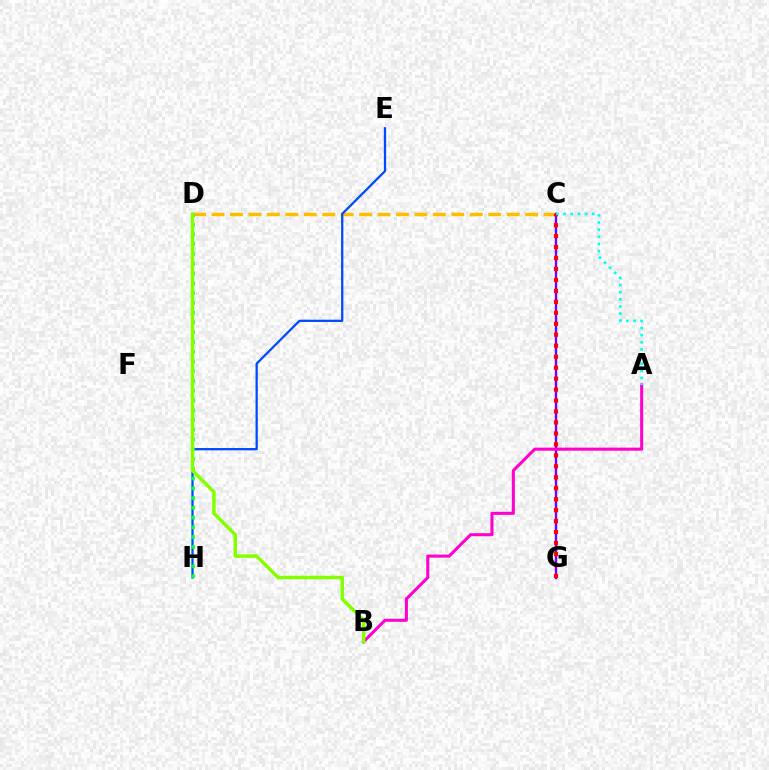{('C', 'D'): [{'color': '#ffbd00', 'line_style': 'dashed', 'thickness': 2.51}], ('C', 'G'): [{'color': '#7200ff', 'line_style': 'solid', 'thickness': 1.7}, {'color': '#ff0000', 'line_style': 'dotted', 'thickness': 2.98}], ('A', 'B'): [{'color': '#ff00cf', 'line_style': 'solid', 'thickness': 2.21}], ('A', 'C'): [{'color': '#00fff6', 'line_style': 'dotted', 'thickness': 1.94}], ('E', 'H'): [{'color': '#004bff', 'line_style': 'solid', 'thickness': 1.64}], ('D', 'H'): [{'color': '#00ff39', 'line_style': 'dotted', 'thickness': 2.65}], ('B', 'D'): [{'color': '#84ff00', 'line_style': 'solid', 'thickness': 2.52}]}